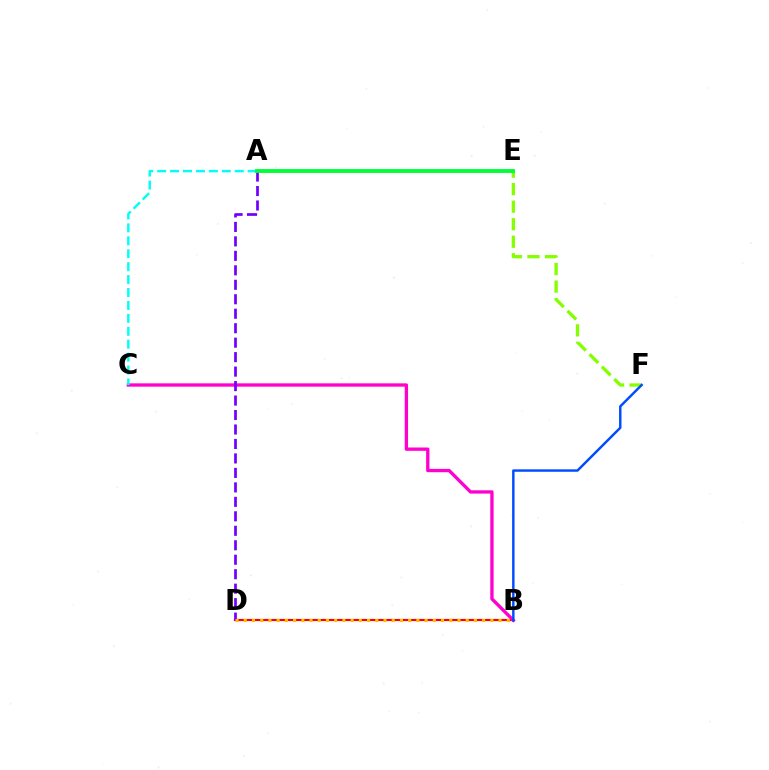{('B', 'D'): [{'color': '#ff0000', 'line_style': 'solid', 'thickness': 1.55}, {'color': '#ffbd00', 'line_style': 'dotted', 'thickness': 2.23}], ('B', 'C'): [{'color': '#ff00cf', 'line_style': 'solid', 'thickness': 2.39}], ('E', 'F'): [{'color': '#84ff00', 'line_style': 'dashed', 'thickness': 2.38}], ('A', 'D'): [{'color': '#7200ff', 'line_style': 'dashed', 'thickness': 1.97}], ('A', 'C'): [{'color': '#00fff6', 'line_style': 'dashed', 'thickness': 1.76}], ('A', 'E'): [{'color': '#00ff39', 'line_style': 'solid', 'thickness': 2.8}], ('B', 'F'): [{'color': '#004bff', 'line_style': 'solid', 'thickness': 1.75}]}